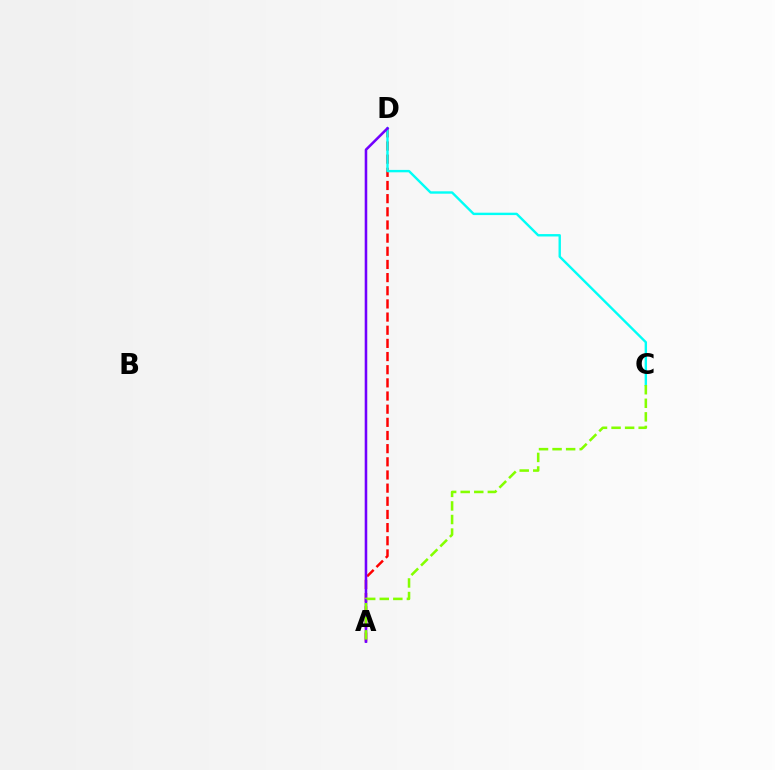{('A', 'D'): [{'color': '#ff0000', 'line_style': 'dashed', 'thickness': 1.79}, {'color': '#7200ff', 'line_style': 'solid', 'thickness': 1.84}], ('C', 'D'): [{'color': '#00fff6', 'line_style': 'solid', 'thickness': 1.72}], ('A', 'C'): [{'color': '#84ff00', 'line_style': 'dashed', 'thickness': 1.84}]}